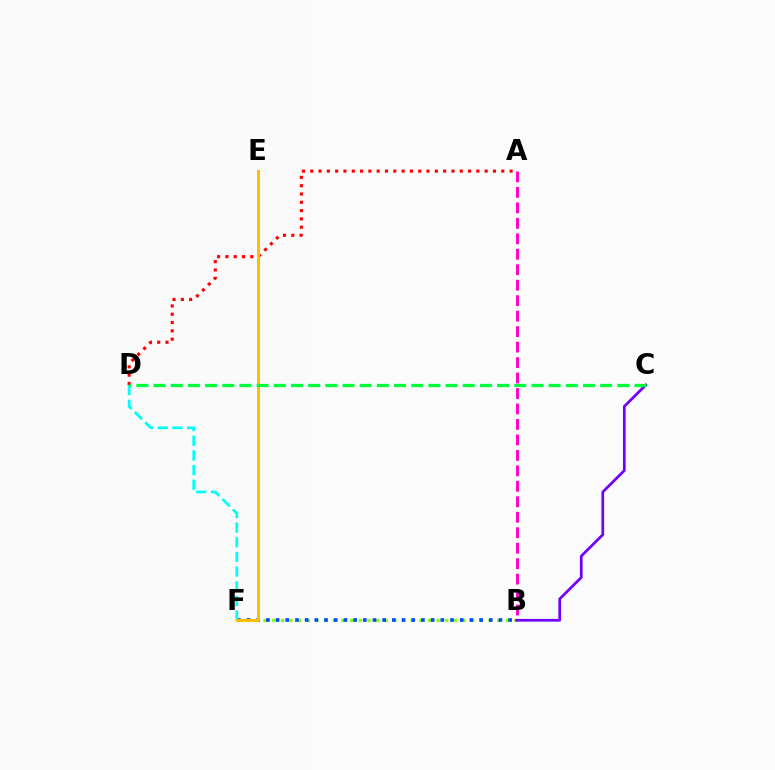{('B', 'F'): [{'color': '#84ff00', 'line_style': 'dotted', 'thickness': 2.35}, {'color': '#004bff', 'line_style': 'dotted', 'thickness': 2.63}], ('A', 'D'): [{'color': '#ff0000', 'line_style': 'dotted', 'thickness': 2.26}], ('A', 'B'): [{'color': '#ff00cf', 'line_style': 'dashed', 'thickness': 2.1}], ('B', 'C'): [{'color': '#7200ff', 'line_style': 'solid', 'thickness': 1.96}], ('D', 'F'): [{'color': '#00fff6', 'line_style': 'dashed', 'thickness': 1.99}], ('E', 'F'): [{'color': '#ffbd00', 'line_style': 'solid', 'thickness': 2.1}], ('C', 'D'): [{'color': '#00ff39', 'line_style': 'dashed', 'thickness': 2.33}]}